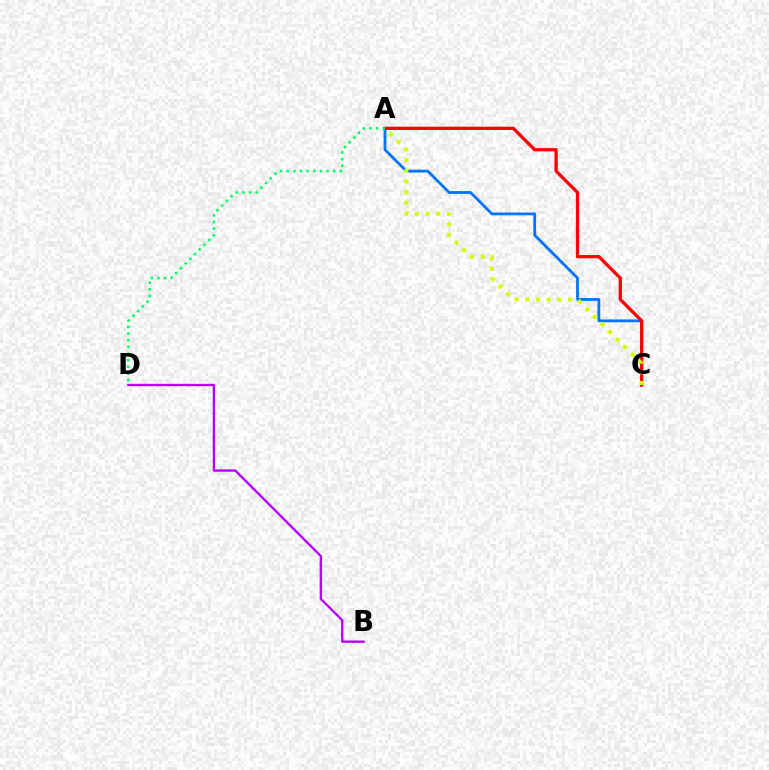{('A', 'C'): [{'color': '#0074ff', 'line_style': 'solid', 'thickness': 2.01}, {'color': '#ff0000', 'line_style': 'solid', 'thickness': 2.35}, {'color': '#d1ff00', 'line_style': 'dotted', 'thickness': 2.9}], ('B', 'D'): [{'color': '#b900ff', 'line_style': 'solid', 'thickness': 1.68}], ('A', 'D'): [{'color': '#00ff5c', 'line_style': 'dotted', 'thickness': 1.81}]}